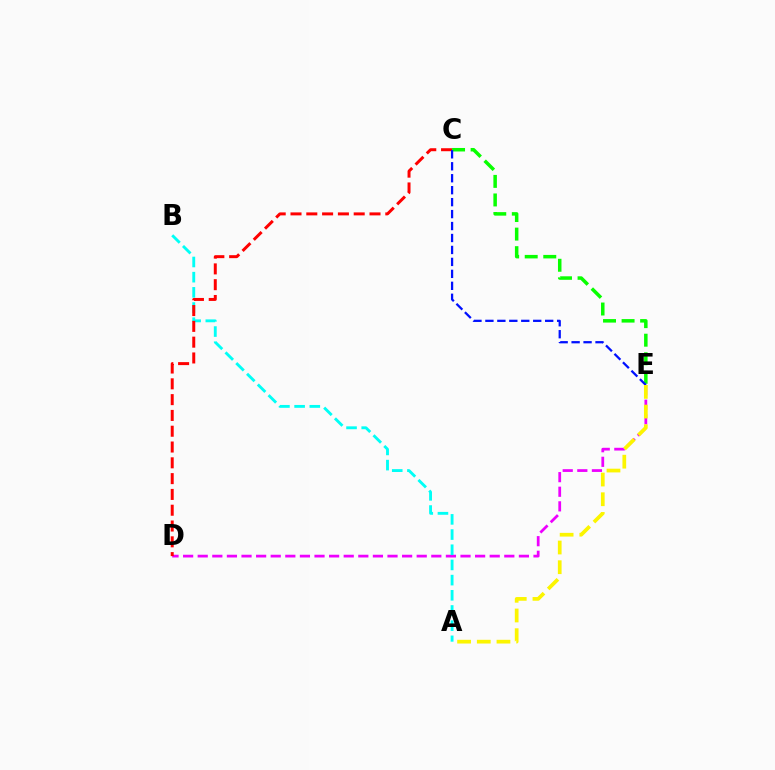{('C', 'E'): [{'color': '#08ff00', 'line_style': 'dashed', 'thickness': 2.52}, {'color': '#0010ff', 'line_style': 'dashed', 'thickness': 1.62}], ('D', 'E'): [{'color': '#ee00ff', 'line_style': 'dashed', 'thickness': 1.98}], ('A', 'B'): [{'color': '#00fff6', 'line_style': 'dashed', 'thickness': 2.06}], ('C', 'D'): [{'color': '#ff0000', 'line_style': 'dashed', 'thickness': 2.15}], ('A', 'E'): [{'color': '#fcf500', 'line_style': 'dashed', 'thickness': 2.68}]}